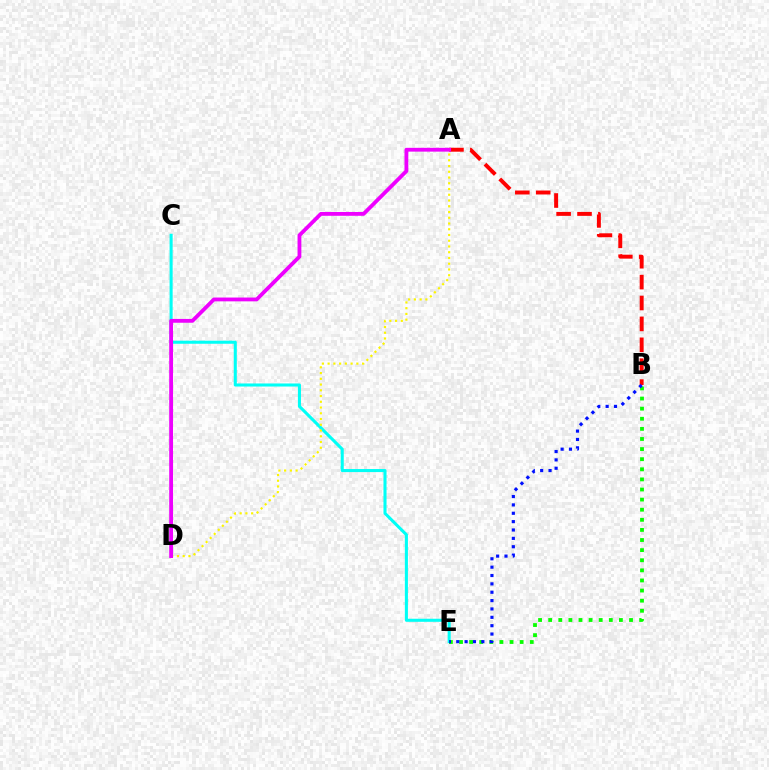{('C', 'E'): [{'color': '#00fff6', 'line_style': 'solid', 'thickness': 2.2}], ('A', 'D'): [{'color': '#fcf500', 'line_style': 'dotted', 'thickness': 1.56}, {'color': '#ee00ff', 'line_style': 'solid', 'thickness': 2.74}], ('B', 'E'): [{'color': '#08ff00', 'line_style': 'dotted', 'thickness': 2.75}, {'color': '#0010ff', 'line_style': 'dotted', 'thickness': 2.27}], ('A', 'B'): [{'color': '#ff0000', 'line_style': 'dashed', 'thickness': 2.84}]}